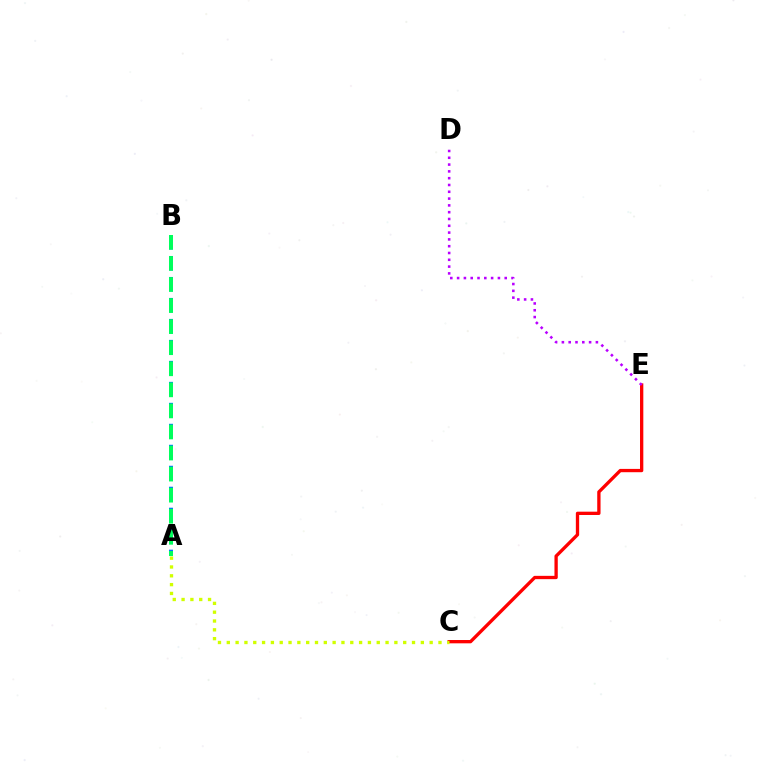{('A', 'B'): [{'color': '#0074ff', 'line_style': 'dotted', 'thickness': 2.85}, {'color': '#00ff5c', 'line_style': 'dashed', 'thickness': 2.86}], ('C', 'E'): [{'color': '#ff0000', 'line_style': 'solid', 'thickness': 2.38}], ('D', 'E'): [{'color': '#b900ff', 'line_style': 'dotted', 'thickness': 1.85}], ('A', 'C'): [{'color': '#d1ff00', 'line_style': 'dotted', 'thickness': 2.4}]}